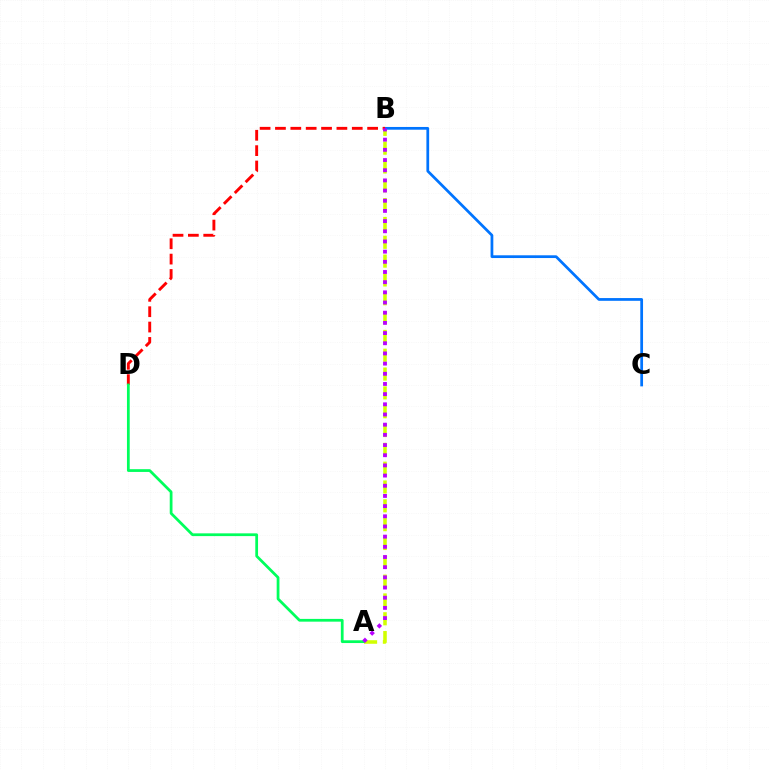{('A', 'B'): [{'color': '#d1ff00', 'line_style': 'dashed', 'thickness': 2.56}, {'color': '#b900ff', 'line_style': 'dotted', 'thickness': 2.77}], ('B', 'C'): [{'color': '#0074ff', 'line_style': 'solid', 'thickness': 1.98}], ('B', 'D'): [{'color': '#ff0000', 'line_style': 'dashed', 'thickness': 2.09}], ('A', 'D'): [{'color': '#00ff5c', 'line_style': 'solid', 'thickness': 1.98}]}